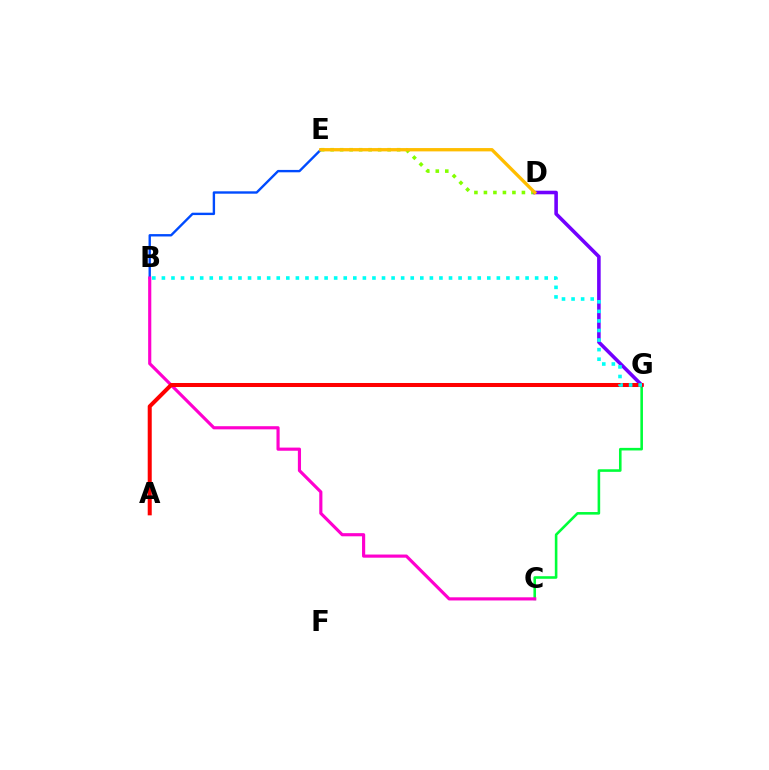{('B', 'E'): [{'color': '#004bff', 'line_style': 'solid', 'thickness': 1.71}], ('C', 'G'): [{'color': '#00ff39', 'line_style': 'solid', 'thickness': 1.86}], ('D', 'E'): [{'color': '#84ff00', 'line_style': 'dotted', 'thickness': 2.58}, {'color': '#ffbd00', 'line_style': 'solid', 'thickness': 2.39}], ('B', 'C'): [{'color': '#ff00cf', 'line_style': 'solid', 'thickness': 2.27}], ('D', 'G'): [{'color': '#7200ff', 'line_style': 'solid', 'thickness': 2.57}], ('A', 'G'): [{'color': '#ff0000', 'line_style': 'solid', 'thickness': 2.9}], ('B', 'G'): [{'color': '#00fff6', 'line_style': 'dotted', 'thickness': 2.6}]}